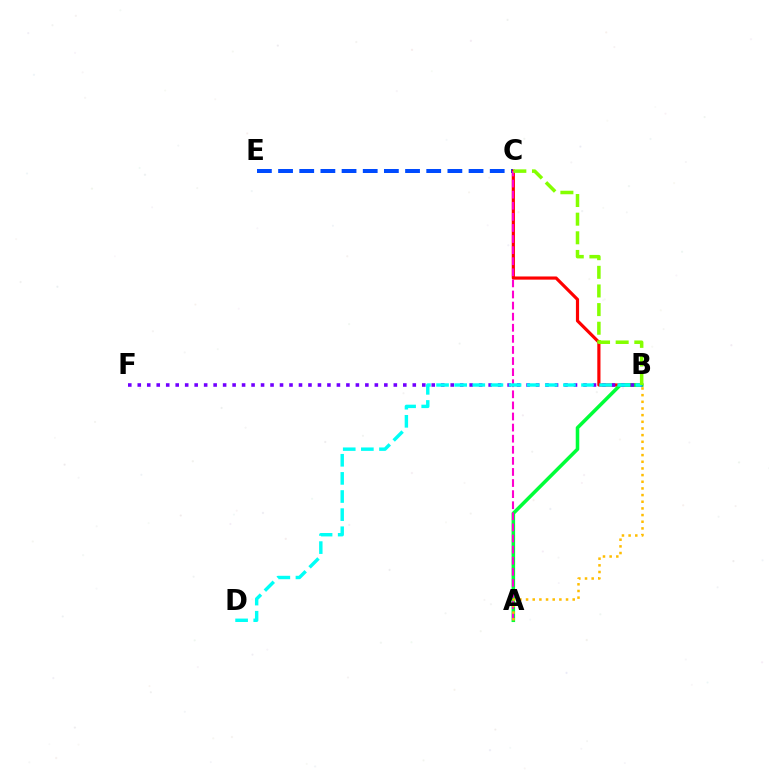{('C', 'E'): [{'color': '#004bff', 'line_style': 'dashed', 'thickness': 2.88}], ('B', 'C'): [{'color': '#ff0000', 'line_style': 'solid', 'thickness': 2.28}, {'color': '#84ff00', 'line_style': 'dashed', 'thickness': 2.53}], ('A', 'B'): [{'color': '#00ff39', 'line_style': 'solid', 'thickness': 2.55}, {'color': '#ffbd00', 'line_style': 'dotted', 'thickness': 1.81}], ('B', 'F'): [{'color': '#7200ff', 'line_style': 'dotted', 'thickness': 2.58}], ('A', 'C'): [{'color': '#ff00cf', 'line_style': 'dashed', 'thickness': 1.51}], ('B', 'D'): [{'color': '#00fff6', 'line_style': 'dashed', 'thickness': 2.46}]}